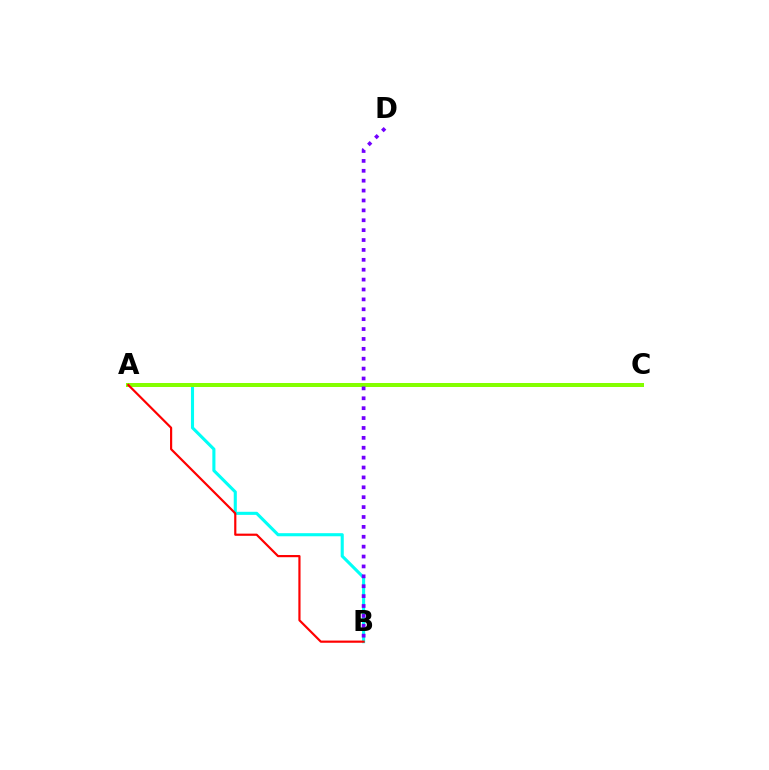{('A', 'B'): [{'color': '#00fff6', 'line_style': 'solid', 'thickness': 2.23}, {'color': '#ff0000', 'line_style': 'solid', 'thickness': 1.57}], ('A', 'C'): [{'color': '#84ff00', 'line_style': 'solid', 'thickness': 2.87}], ('B', 'D'): [{'color': '#7200ff', 'line_style': 'dotted', 'thickness': 2.69}]}